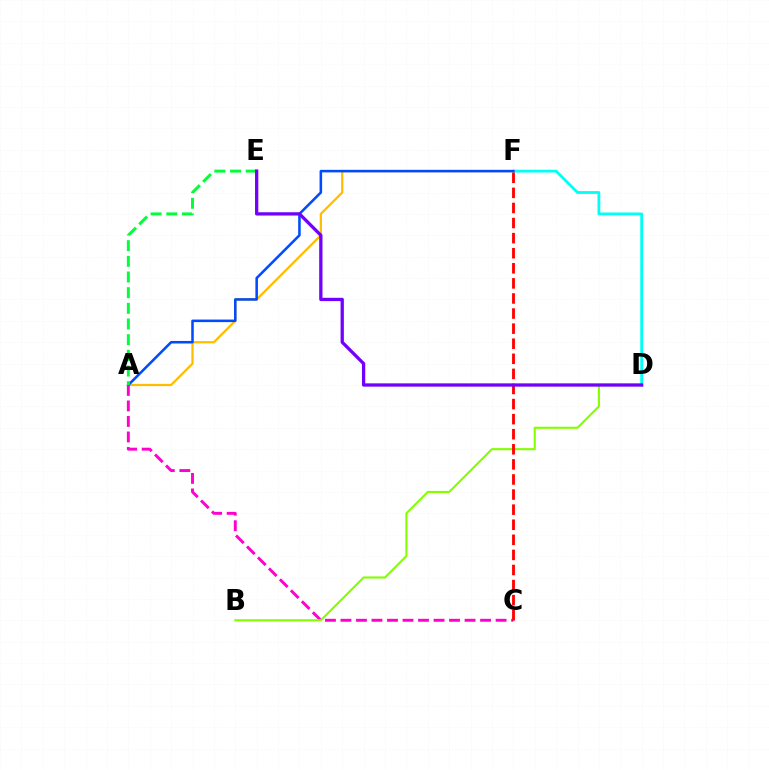{('A', 'F'): [{'color': '#ffbd00', 'line_style': 'solid', 'thickness': 1.62}, {'color': '#004bff', 'line_style': 'solid', 'thickness': 1.84}], ('D', 'F'): [{'color': '#00fff6', 'line_style': 'solid', 'thickness': 2.01}], ('A', 'E'): [{'color': '#00ff39', 'line_style': 'dashed', 'thickness': 2.13}], ('A', 'C'): [{'color': '#ff00cf', 'line_style': 'dashed', 'thickness': 2.11}], ('B', 'D'): [{'color': '#84ff00', 'line_style': 'solid', 'thickness': 1.52}], ('C', 'F'): [{'color': '#ff0000', 'line_style': 'dashed', 'thickness': 2.05}], ('D', 'E'): [{'color': '#7200ff', 'line_style': 'solid', 'thickness': 2.37}]}